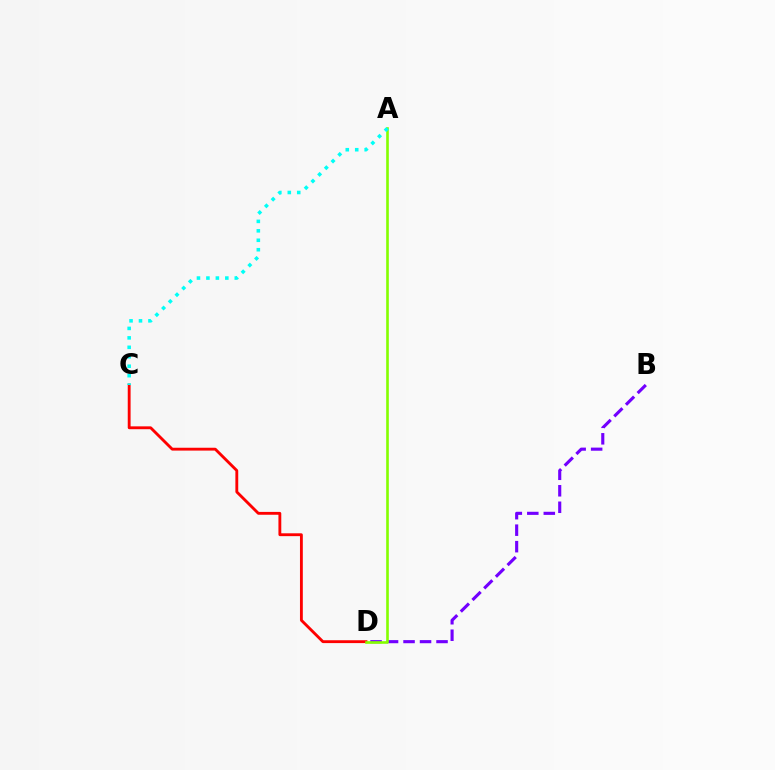{('C', 'D'): [{'color': '#ff0000', 'line_style': 'solid', 'thickness': 2.05}], ('B', 'D'): [{'color': '#7200ff', 'line_style': 'dashed', 'thickness': 2.24}], ('A', 'D'): [{'color': '#84ff00', 'line_style': 'solid', 'thickness': 1.9}], ('A', 'C'): [{'color': '#00fff6', 'line_style': 'dotted', 'thickness': 2.57}]}